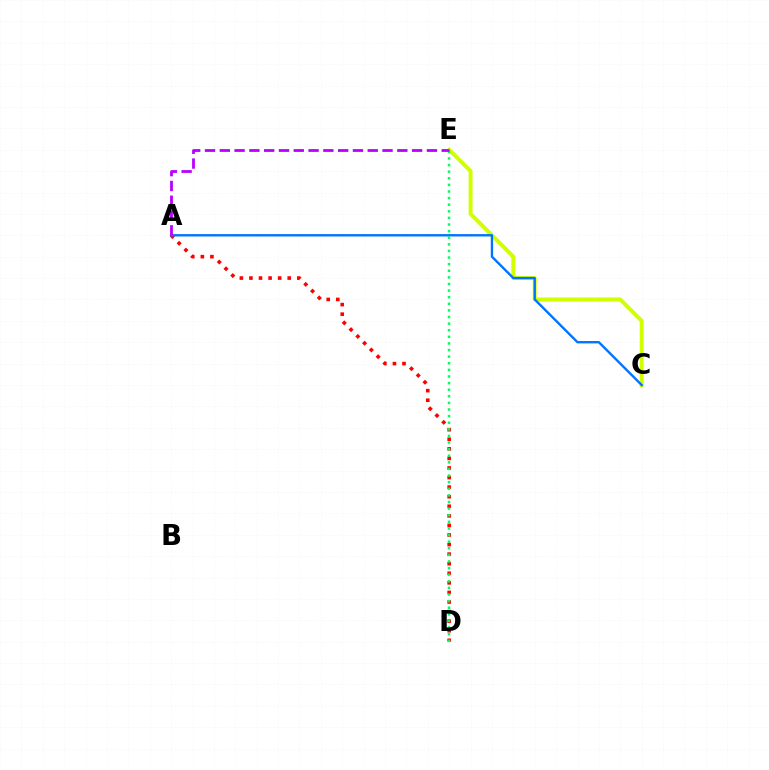{('A', 'D'): [{'color': '#ff0000', 'line_style': 'dotted', 'thickness': 2.6}], ('C', 'E'): [{'color': '#d1ff00', 'line_style': 'solid', 'thickness': 2.84}], ('A', 'C'): [{'color': '#0074ff', 'line_style': 'solid', 'thickness': 1.71}], ('D', 'E'): [{'color': '#00ff5c', 'line_style': 'dotted', 'thickness': 1.8}], ('A', 'E'): [{'color': '#b900ff', 'line_style': 'dashed', 'thickness': 2.01}]}